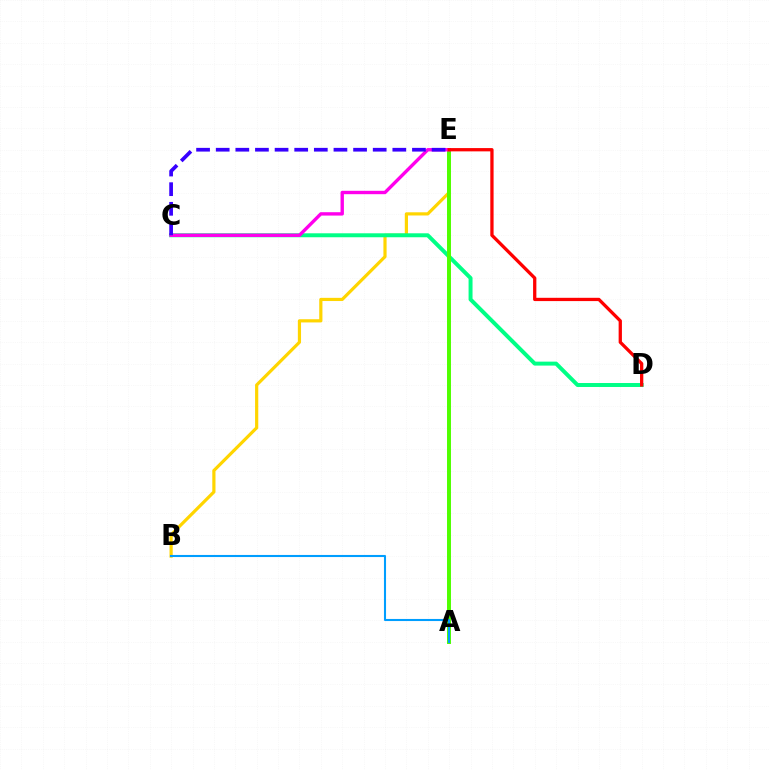{('B', 'E'): [{'color': '#ffd500', 'line_style': 'solid', 'thickness': 2.3}], ('C', 'D'): [{'color': '#00ff86', 'line_style': 'solid', 'thickness': 2.85}], ('A', 'E'): [{'color': '#4fff00', 'line_style': 'solid', 'thickness': 2.85}], ('C', 'E'): [{'color': '#ff00ed', 'line_style': 'solid', 'thickness': 2.43}, {'color': '#3700ff', 'line_style': 'dashed', 'thickness': 2.67}], ('A', 'B'): [{'color': '#009eff', 'line_style': 'solid', 'thickness': 1.5}], ('D', 'E'): [{'color': '#ff0000', 'line_style': 'solid', 'thickness': 2.36}]}